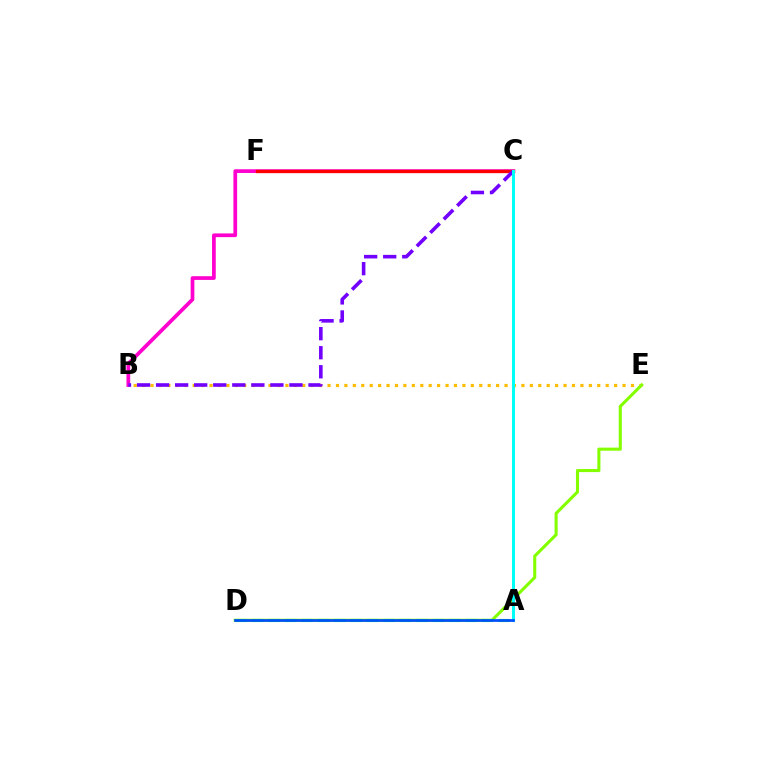{('B', 'E'): [{'color': '#ffbd00', 'line_style': 'dotted', 'thickness': 2.29}], ('D', 'E'): [{'color': '#84ff00', 'line_style': 'solid', 'thickness': 2.22}], ('B', 'C'): [{'color': '#ff00cf', 'line_style': 'solid', 'thickness': 2.68}, {'color': '#7200ff', 'line_style': 'dashed', 'thickness': 2.59}], ('C', 'F'): [{'color': '#ff0000', 'line_style': 'solid', 'thickness': 2.39}], ('A', 'D'): [{'color': '#00ff39', 'line_style': 'dashed', 'thickness': 2.23}, {'color': '#004bff', 'line_style': 'solid', 'thickness': 1.93}], ('A', 'C'): [{'color': '#00fff6', 'line_style': 'solid', 'thickness': 2.17}]}